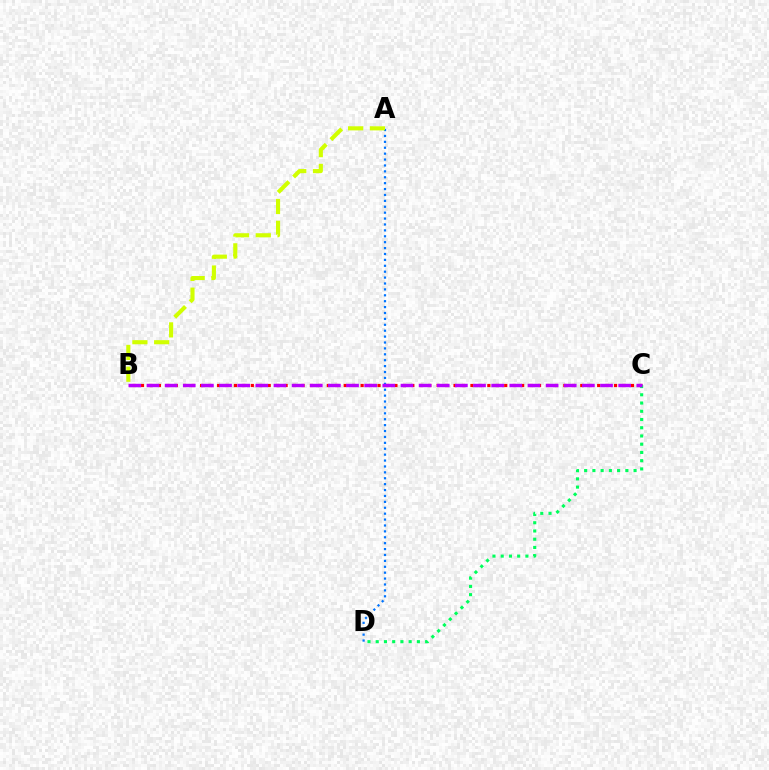{('A', 'D'): [{'color': '#0074ff', 'line_style': 'dotted', 'thickness': 1.6}], ('A', 'B'): [{'color': '#d1ff00', 'line_style': 'dashed', 'thickness': 2.96}], ('B', 'C'): [{'color': '#ff0000', 'line_style': 'dotted', 'thickness': 2.3}, {'color': '#b900ff', 'line_style': 'dashed', 'thickness': 2.46}], ('C', 'D'): [{'color': '#00ff5c', 'line_style': 'dotted', 'thickness': 2.24}]}